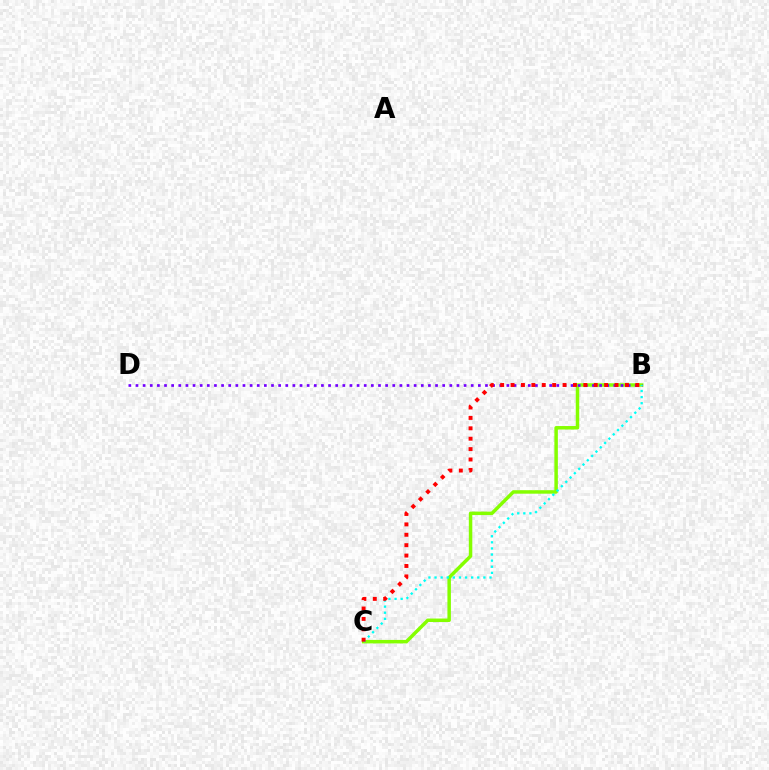{('B', 'C'): [{'color': '#84ff00', 'line_style': 'solid', 'thickness': 2.51}, {'color': '#00fff6', 'line_style': 'dotted', 'thickness': 1.66}, {'color': '#ff0000', 'line_style': 'dotted', 'thickness': 2.83}], ('B', 'D'): [{'color': '#7200ff', 'line_style': 'dotted', 'thickness': 1.94}]}